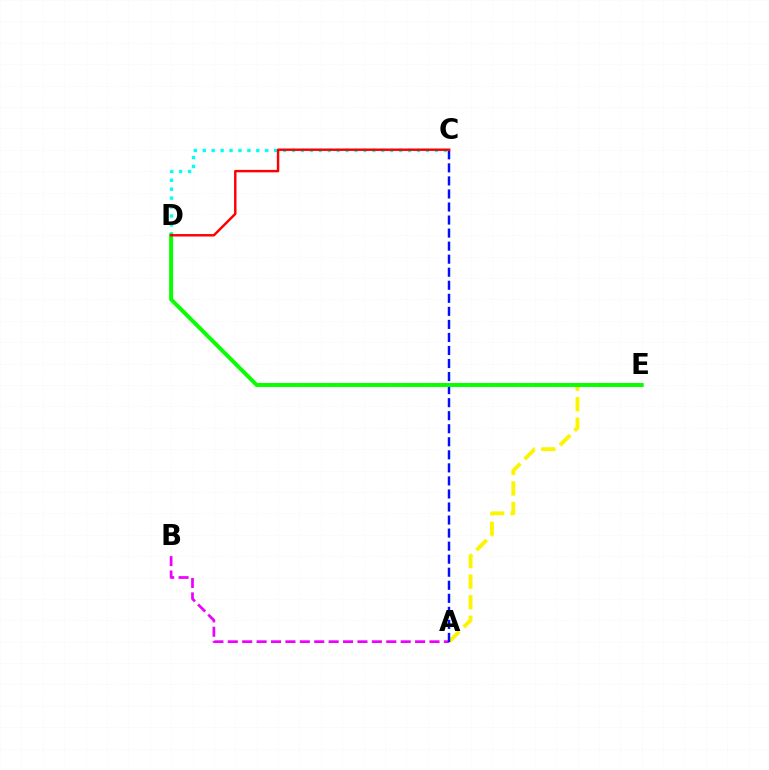{('A', 'B'): [{'color': '#ee00ff', 'line_style': 'dashed', 'thickness': 1.96}], ('C', 'D'): [{'color': '#00fff6', 'line_style': 'dotted', 'thickness': 2.43}, {'color': '#ff0000', 'line_style': 'solid', 'thickness': 1.75}], ('A', 'E'): [{'color': '#fcf500', 'line_style': 'dashed', 'thickness': 2.79}], ('A', 'C'): [{'color': '#0010ff', 'line_style': 'dashed', 'thickness': 1.77}], ('D', 'E'): [{'color': '#08ff00', 'line_style': 'solid', 'thickness': 2.85}]}